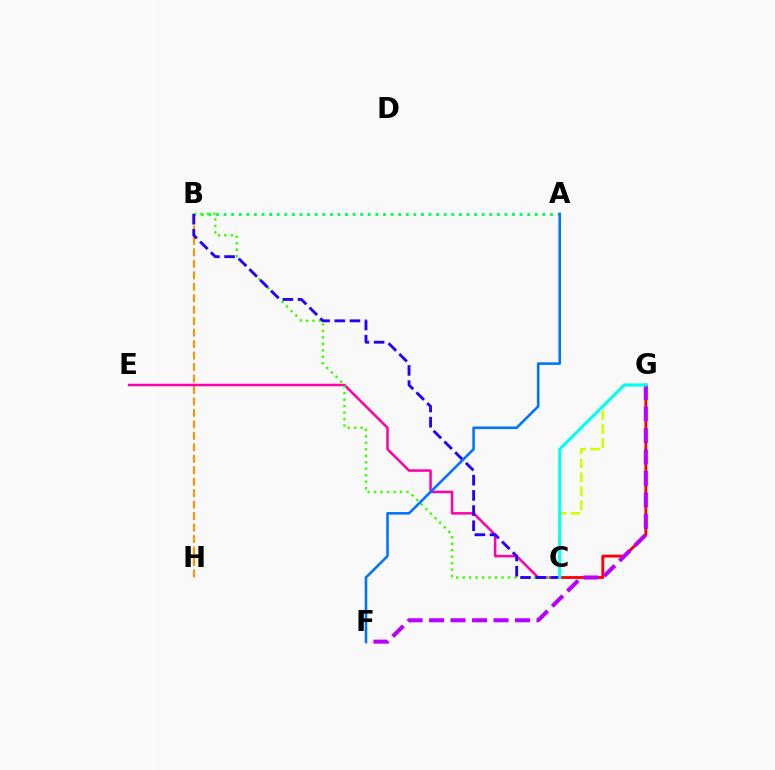{('B', 'H'): [{'color': '#ff9400', 'line_style': 'dashed', 'thickness': 1.56}], ('C', 'G'): [{'color': '#d1ff00', 'line_style': 'dashed', 'thickness': 1.9}, {'color': '#ff0000', 'line_style': 'solid', 'thickness': 2.04}, {'color': '#00fff6', 'line_style': 'solid', 'thickness': 2.2}], ('A', 'B'): [{'color': '#00ff5c', 'line_style': 'dotted', 'thickness': 2.06}], ('C', 'E'): [{'color': '#ff00ac', 'line_style': 'solid', 'thickness': 1.81}], ('B', 'C'): [{'color': '#3dff00', 'line_style': 'dotted', 'thickness': 1.76}, {'color': '#2500ff', 'line_style': 'dashed', 'thickness': 2.06}], ('F', 'G'): [{'color': '#b900ff', 'line_style': 'dashed', 'thickness': 2.92}], ('A', 'F'): [{'color': '#0074ff', 'line_style': 'solid', 'thickness': 1.86}]}